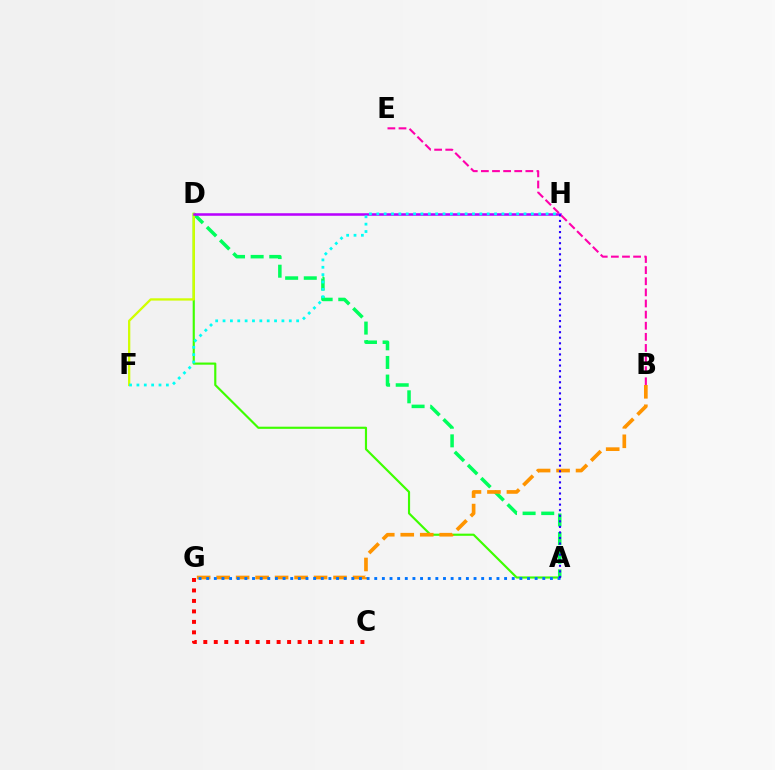{('A', 'D'): [{'color': '#00ff5c', 'line_style': 'dashed', 'thickness': 2.53}, {'color': '#3dff00', 'line_style': 'solid', 'thickness': 1.55}], ('D', 'F'): [{'color': '#d1ff00', 'line_style': 'solid', 'thickness': 1.65}], ('B', 'G'): [{'color': '#ff9400', 'line_style': 'dashed', 'thickness': 2.65}], ('D', 'H'): [{'color': '#b900ff', 'line_style': 'solid', 'thickness': 1.83}], ('A', 'G'): [{'color': '#0074ff', 'line_style': 'dotted', 'thickness': 2.08}], ('F', 'H'): [{'color': '#00fff6', 'line_style': 'dotted', 'thickness': 2.0}], ('B', 'E'): [{'color': '#ff00ac', 'line_style': 'dashed', 'thickness': 1.51}], ('A', 'H'): [{'color': '#2500ff', 'line_style': 'dotted', 'thickness': 1.51}], ('C', 'G'): [{'color': '#ff0000', 'line_style': 'dotted', 'thickness': 2.85}]}